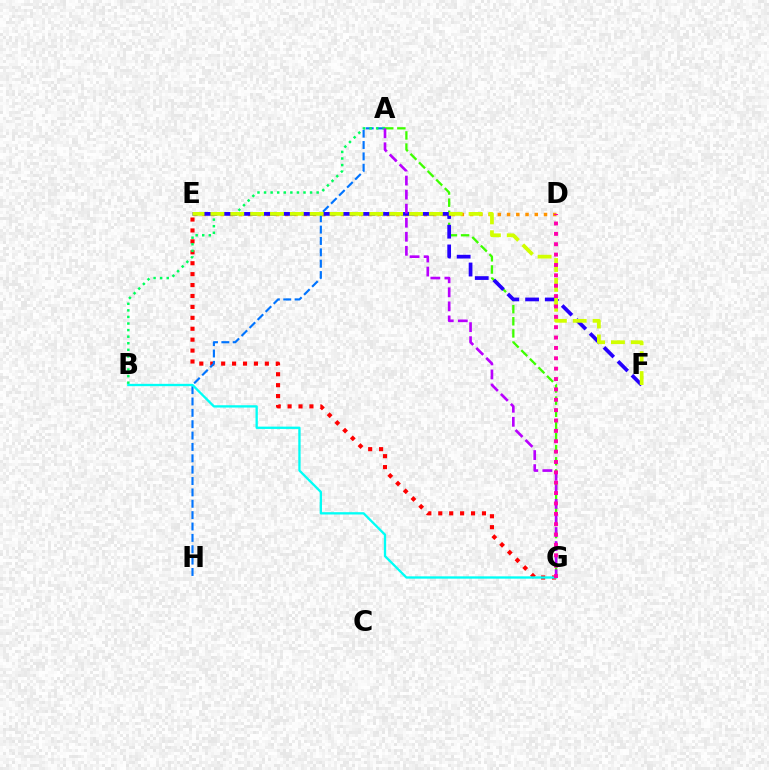{('E', 'G'): [{'color': '#ff0000', 'line_style': 'dotted', 'thickness': 2.97}], ('A', 'H'): [{'color': '#0074ff', 'line_style': 'dashed', 'thickness': 1.54}], ('A', 'G'): [{'color': '#3dff00', 'line_style': 'dashed', 'thickness': 1.65}, {'color': '#b900ff', 'line_style': 'dashed', 'thickness': 1.91}], ('A', 'B'): [{'color': '#00ff5c', 'line_style': 'dotted', 'thickness': 1.79}], ('D', 'E'): [{'color': '#ff9400', 'line_style': 'dotted', 'thickness': 2.51}], ('B', 'G'): [{'color': '#00fff6', 'line_style': 'solid', 'thickness': 1.67}], ('E', 'F'): [{'color': '#2500ff', 'line_style': 'dashed', 'thickness': 2.68}, {'color': '#d1ff00', 'line_style': 'dashed', 'thickness': 2.7}], ('D', 'G'): [{'color': '#ff00ac', 'line_style': 'dotted', 'thickness': 2.82}]}